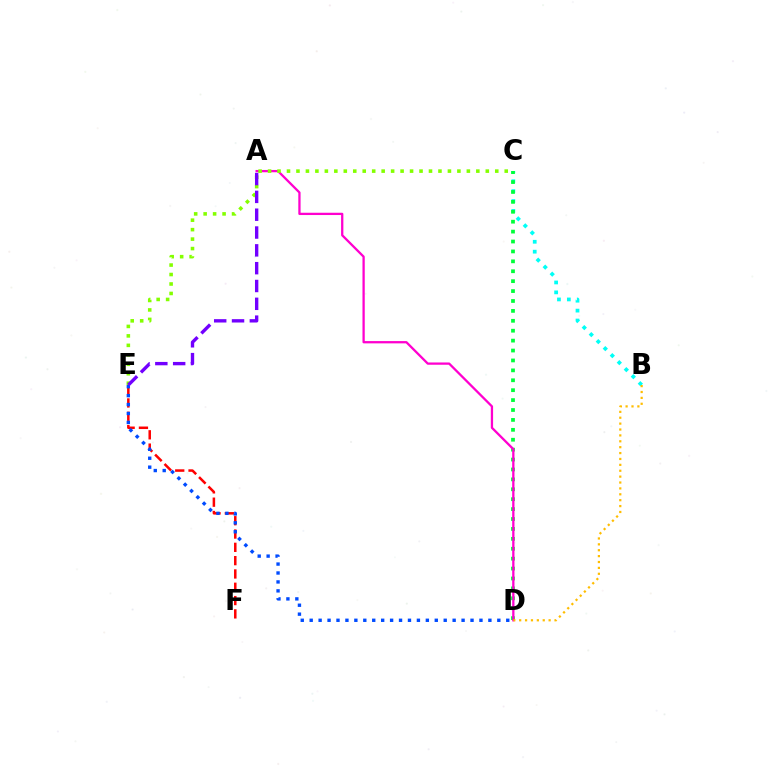{('B', 'C'): [{'color': '#00fff6', 'line_style': 'dotted', 'thickness': 2.69}], ('C', 'D'): [{'color': '#00ff39', 'line_style': 'dotted', 'thickness': 2.69}], ('A', 'D'): [{'color': '#ff00cf', 'line_style': 'solid', 'thickness': 1.64}], ('E', 'F'): [{'color': '#ff0000', 'line_style': 'dashed', 'thickness': 1.81}], ('C', 'E'): [{'color': '#84ff00', 'line_style': 'dotted', 'thickness': 2.57}], ('D', 'E'): [{'color': '#004bff', 'line_style': 'dotted', 'thickness': 2.43}], ('B', 'D'): [{'color': '#ffbd00', 'line_style': 'dotted', 'thickness': 1.6}], ('A', 'E'): [{'color': '#7200ff', 'line_style': 'dashed', 'thickness': 2.42}]}